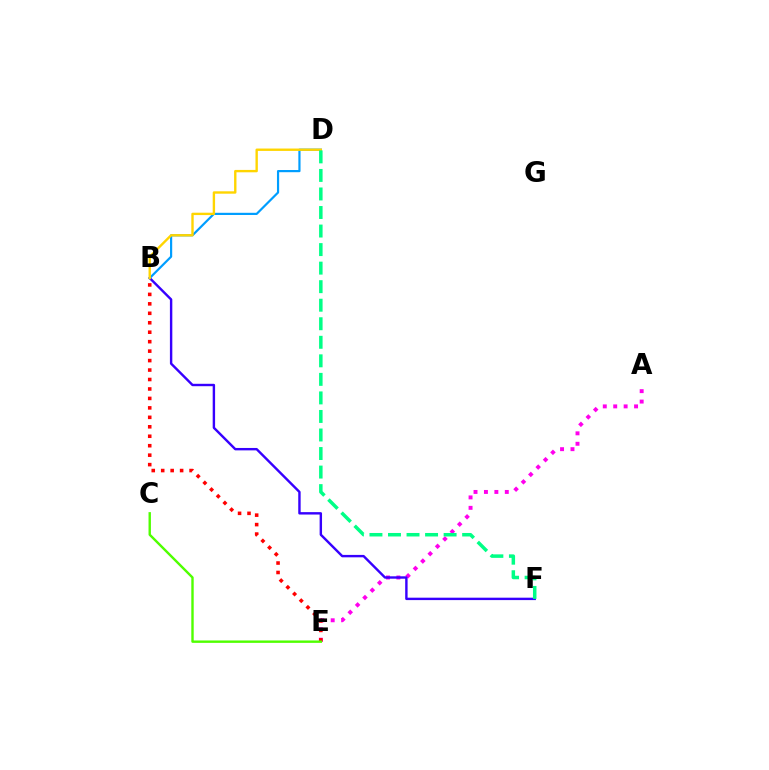{('A', 'E'): [{'color': '#ff00ed', 'line_style': 'dotted', 'thickness': 2.83}], ('B', 'F'): [{'color': '#3700ff', 'line_style': 'solid', 'thickness': 1.73}], ('B', 'D'): [{'color': '#009eff', 'line_style': 'solid', 'thickness': 1.58}, {'color': '#ffd500', 'line_style': 'solid', 'thickness': 1.71}], ('D', 'F'): [{'color': '#00ff86', 'line_style': 'dashed', 'thickness': 2.52}], ('B', 'E'): [{'color': '#ff0000', 'line_style': 'dotted', 'thickness': 2.57}], ('C', 'E'): [{'color': '#4fff00', 'line_style': 'solid', 'thickness': 1.73}]}